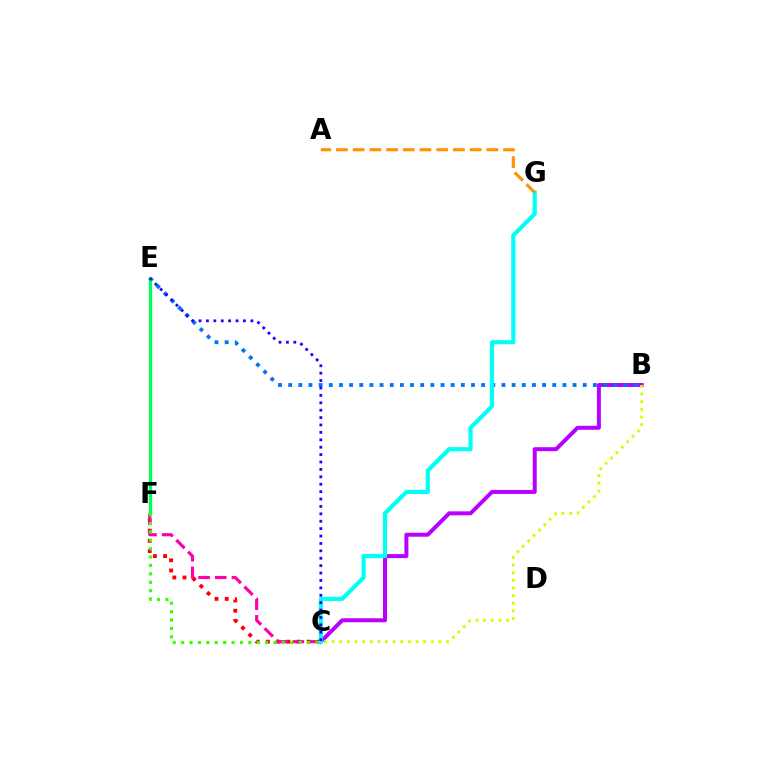{('C', 'F'): [{'color': '#ff0000', 'line_style': 'dotted', 'thickness': 2.77}, {'color': '#ff00ac', 'line_style': 'dashed', 'thickness': 2.26}, {'color': '#3dff00', 'line_style': 'dotted', 'thickness': 2.28}], ('B', 'C'): [{'color': '#b900ff', 'line_style': 'solid', 'thickness': 2.87}, {'color': '#d1ff00', 'line_style': 'dotted', 'thickness': 2.07}], ('B', 'E'): [{'color': '#0074ff', 'line_style': 'dotted', 'thickness': 2.76}], ('E', 'F'): [{'color': '#00ff5c', 'line_style': 'solid', 'thickness': 2.34}], ('C', 'G'): [{'color': '#00fff6', 'line_style': 'solid', 'thickness': 2.98}], ('C', 'E'): [{'color': '#2500ff', 'line_style': 'dotted', 'thickness': 2.01}], ('A', 'G'): [{'color': '#ff9400', 'line_style': 'dashed', 'thickness': 2.27}]}